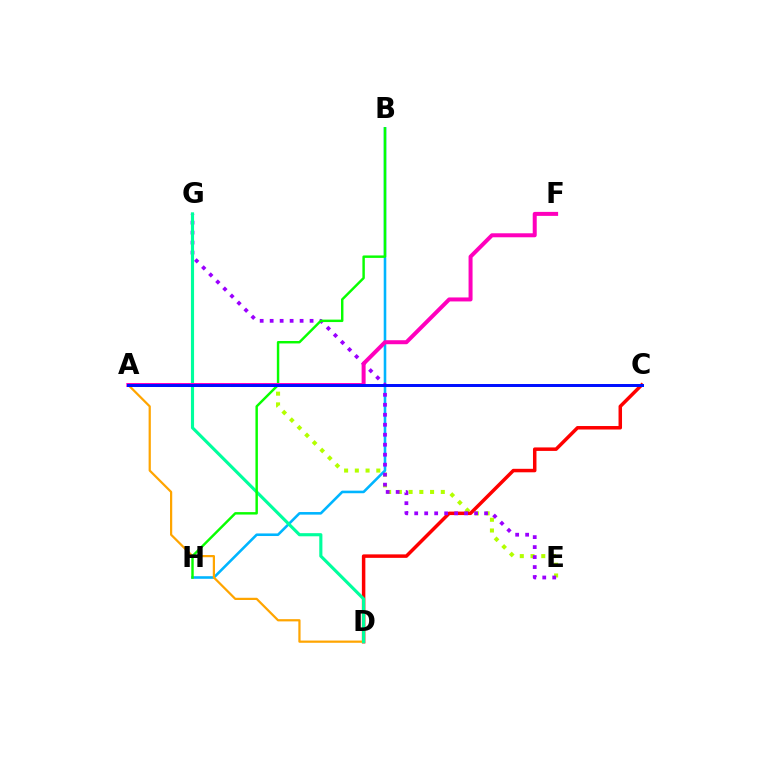{('A', 'E'): [{'color': '#b3ff00', 'line_style': 'dotted', 'thickness': 2.92}], ('B', 'H'): [{'color': '#00b5ff', 'line_style': 'solid', 'thickness': 1.86}, {'color': '#08ff00', 'line_style': 'solid', 'thickness': 1.76}], ('C', 'D'): [{'color': '#ff0000', 'line_style': 'solid', 'thickness': 2.51}], ('E', 'G'): [{'color': '#9b00ff', 'line_style': 'dotted', 'thickness': 2.71}], ('A', 'D'): [{'color': '#ffa500', 'line_style': 'solid', 'thickness': 1.6}], ('D', 'G'): [{'color': '#00ff9d', 'line_style': 'solid', 'thickness': 2.25}], ('A', 'F'): [{'color': '#ff00bd', 'line_style': 'solid', 'thickness': 2.88}], ('A', 'C'): [{'color': '#0010ff', 'line_style': 'solid', 'thickness': 2.14}]}